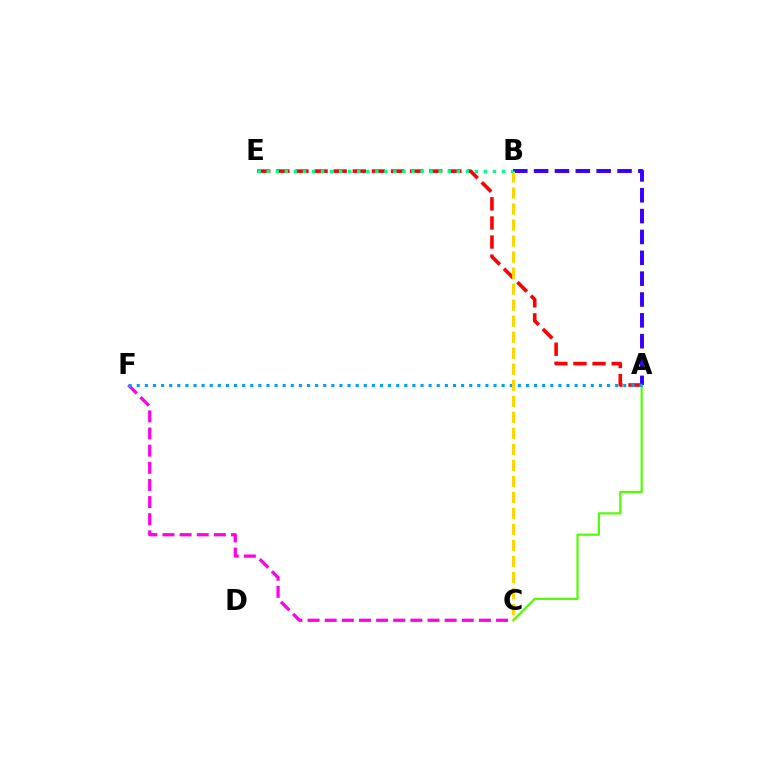{('A', 'C'): [{'color': '#4fff00', 'line_style': 'solid', 'thickness': 1.58}], ('A', 'B'): [{'color': '#3700ff', 'line_style': 'dashed', 'thickness': 2.83}], ('C', 'F'): [{'color': '#ff00ed', 'line_style': 'dashed', 'thickness': 2.33}], ('A', 'E'): [{'color': '#ff0000', 'line_style': 'dashed', 'thickness': 2.6}], ('A', 'F'): [{'color': '#009eff', 'line_style': 'dotted', 'thickness': 2.2}], ('B', 'C'): [{'color': '#ffd500', 'line_style': 'dashed', 'thickness': 2.18}], ('B', 'E'): [{'color': '#00ff86', 'line_style': 'dotted', 'thickness': 2.46}]}